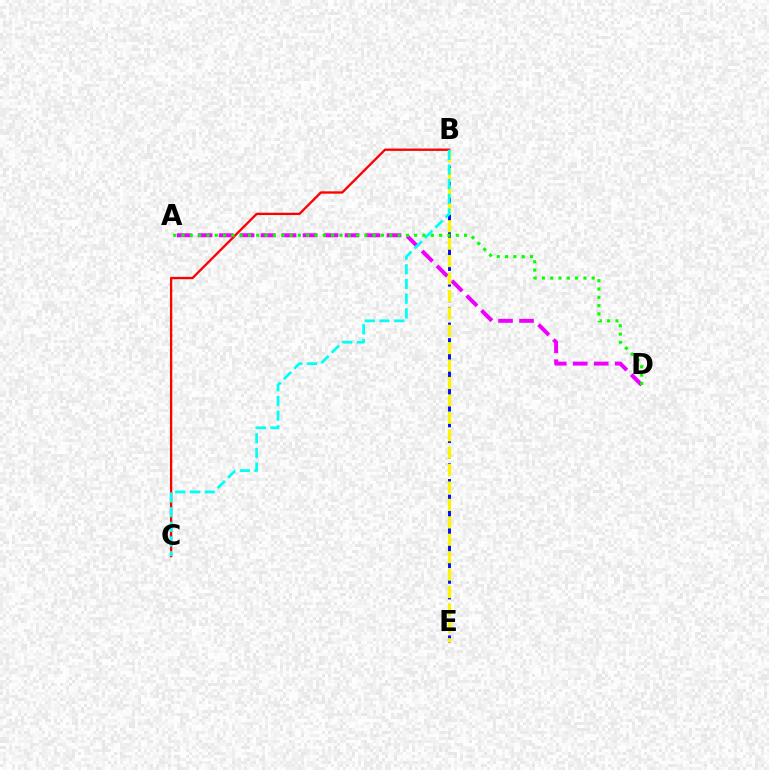{('B', 'C'): [{'color': '#ff0000', 'line_style': 'solid', 'thickness': 1.68}, {'color': '#00fff6', 'line_style': 'dashed', 'thickness': 1.99}], ('A', 'D'): [{'color': '#ee00ff', 'line_style': 'dashed', 'thickness': 2.85}, {'color': '#08ff00', 'line_style': 'dotted', 'thickness': 2.26}], ('B', 'E'): [{'color': '#0010ff', 'line_style': 'dashed', 'thickness': 2.13}, {'color': '#fcf500', 'line_style': 'dashed', 'thickness': 2.37}]}